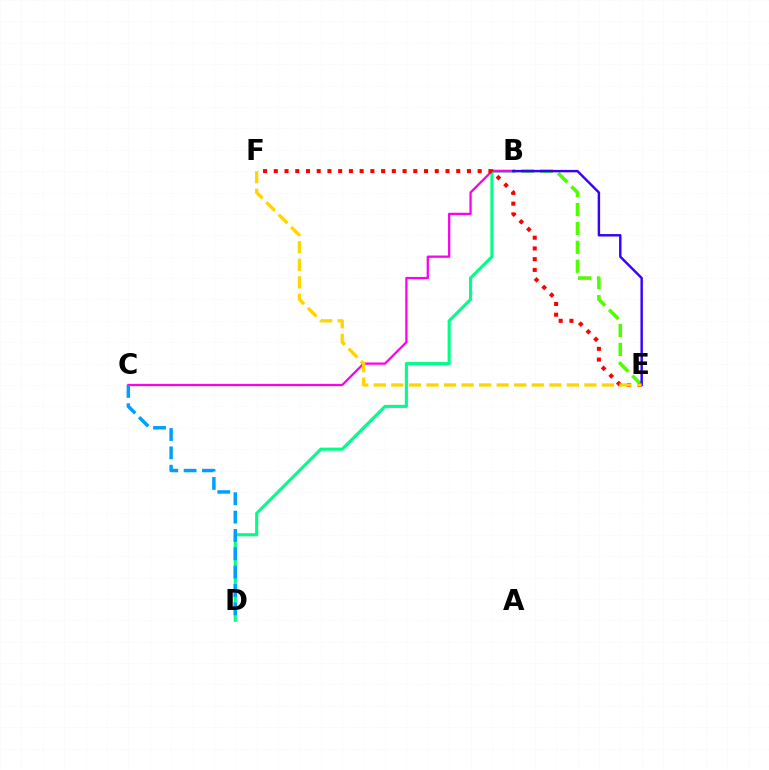{('B', 'D'): [{'color': '#00ff86', 'line_style': 'solid', 'thickness': 2.23}], ('B', 'E'): [{'color': '#4fff00', 'line_style': 'dashed', 'thickness': 2.57}, {'color': '#3700ff', 'line_style': 'solid', 'thickness': 1.75}], ('B', 'C'): [{'color': '#ff00ed', 'line_style': 'solid', 'thickness': 1.64}], ('E', 'F'): [{'color': '#ff0000', 'line_style': 'dotted', 'thickness': 2.92}, {'color': '#ffd500', 'line_style': 'dashed', 'thickness': 2.38}], ('C', 'D'): [{'color': '#009eff', 'line_style': 'dashed', 'thickness': 2.49}]}